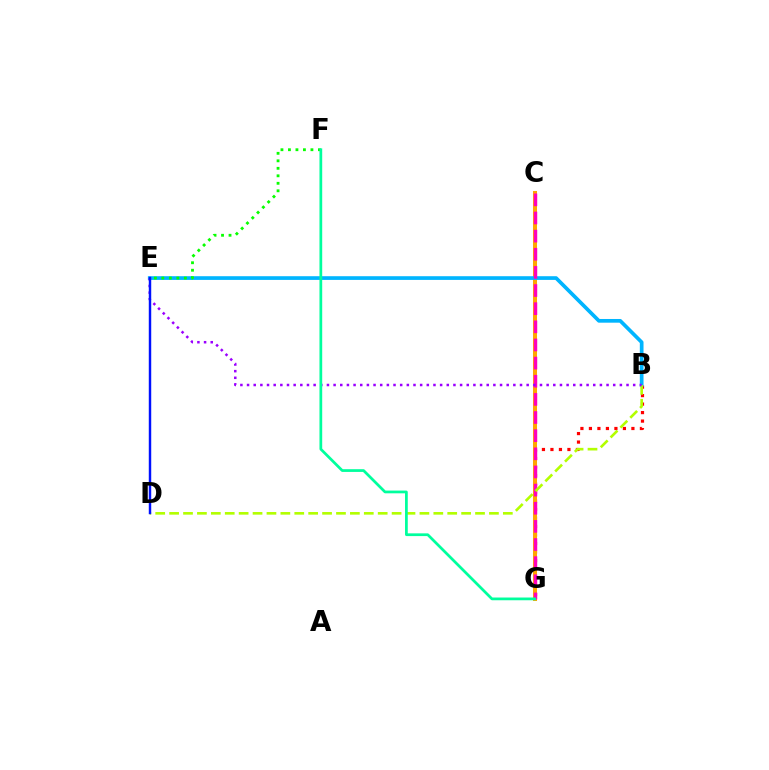{('B', 'G'): [{'color': '#ff0000', 'line_style': 'dotted', 'thickness': 2.31}], ('C', 'G'): [{'color': '#ffa500', 'line_style': 'solid', 'thickness': 2.9}, {'color': '#ff00bd', 'line_style': 'dashed', 'thickness': 2.46}], ('B', 'E'): [{'color': '#00b5ff', 'line_style': 'solid', 'thickness': 2.66}, {'color': '#9b00ff', 'line_style': 'dotted', 'thickness': 1.81}], ('B', 'D'): [{'color': '#b3ff00', 'line_style': 'dashed', 'thickness': 1.89}], ('D', 'E'): [{'color': '#0010ff', 'line_style': 'solid', 'thickness': 1.76}], ('E', 'F'): [{'color': '#08ff00', 'line_style': 'dotted', 'thickness': 2.04}], ('F', 'G'): [{'color': '#00ff9d', 'line_style': 'solid', 'thickness': 1.97}]}